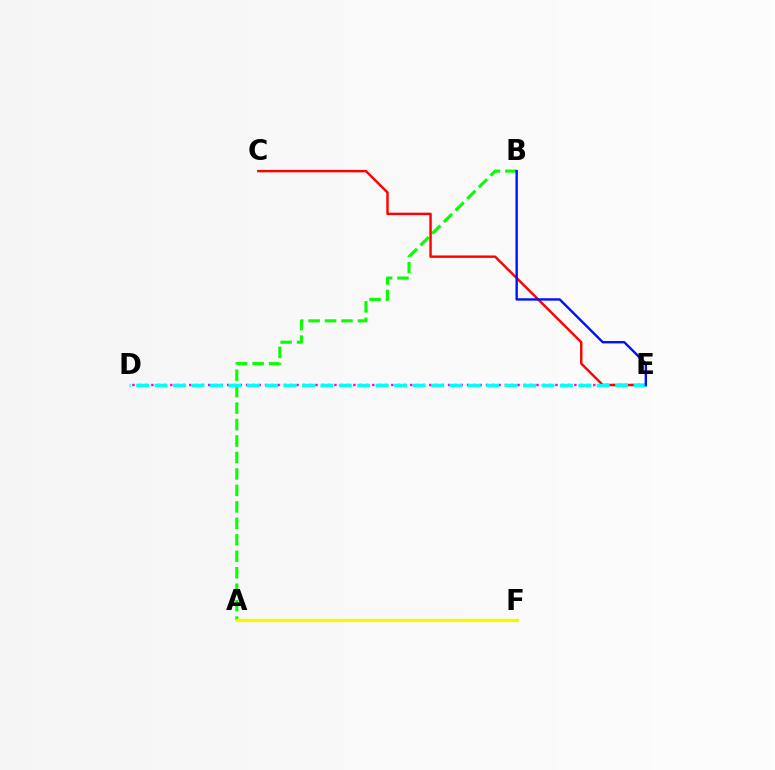{('D', 'E'): [{'color': '#ee00ff', 'line_style': 'dotted', 'thickness': 1.72}, {'color': '#00fff6', 'line_style': 'dashed', 'thickness': 2.5}], ('A', 'B'): [{'color': '#08ff00', 'line_style': 'dashed', 'thickness': 2.24}], ('A', 'F'): [{'color': '#fcf500', 'line_style': 'solid', 'thickness': 2.41}], ('C', 'E'): [{'color': '#ff0000', 'line_style': 'solid', 'thickness': 1.74}], ('B', 'E'): [{'color': '#0010ff', 'line_style': 'solid', 'thickness': 1.72}]}